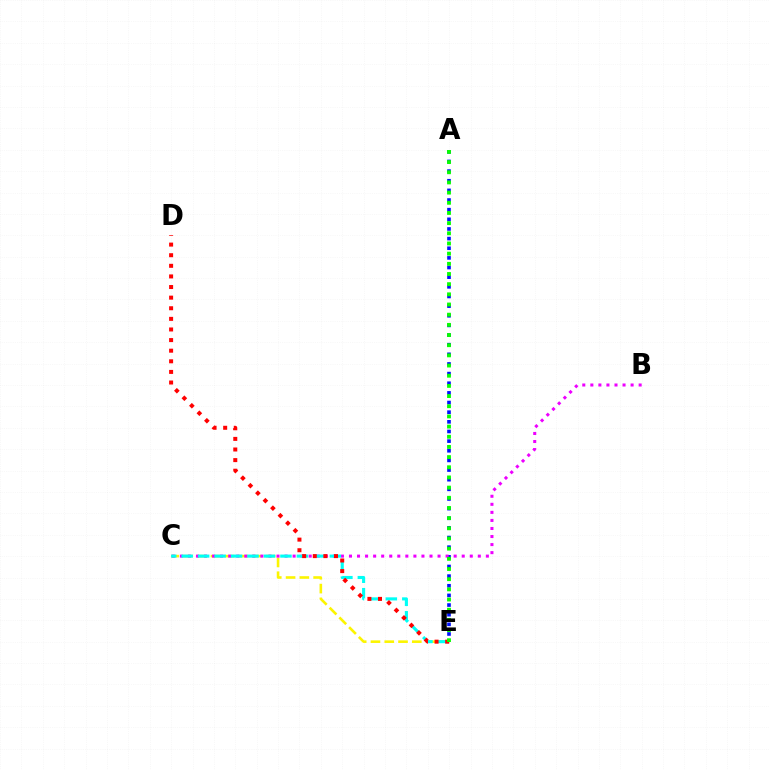{('A', 'E'): [{'color': '#0010ff', 'line_style': 'dotted', 'thickness': 2.62}, {'color': '#08ff00', 'line_style': 'dotted', 'thickness': 2.76}], ('C', 'E'): [{'color': '#fcf500', 'line_style': 'dashed', 'thickness': 1.87}, {'color': '#00fff6', 'line_style': 'dashed', 'thickness': 2.24}], ('B', 'C'): [{'color': '#ee00ff', 'line_style': 'dotted', 'thickness': 2.19}], ('D', 'E'): [{'color': '#ff0000', 'line_style': 'dotted', 'thickness': 2.88}]}